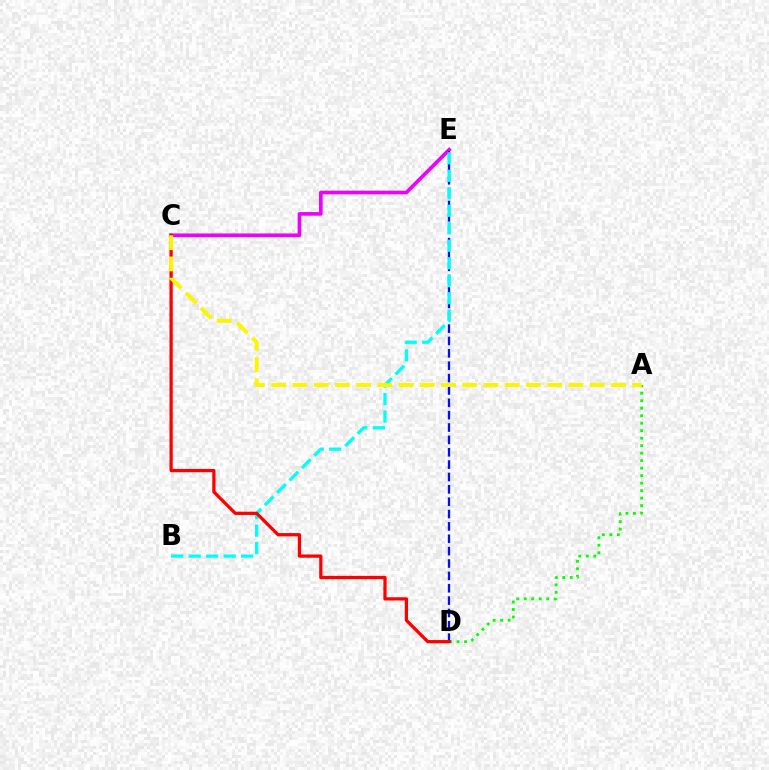{('C', 'E'): [{'color': '#ee00ff', 'line_style': 'solid', 'thickness': 2.63}], ('D', 'E'): [{'color': '#0010ff', 'line_style': 'dashed', 'thickness': 1.68}], ('A', 'D'): [{'color': '#08ff00', 'line_style': 'dotted', 'thickness': 2.04}], ('B', 'E'): [{'color': '#00fff6', 'line_style': 'dashed', 'thickness': 2.38}], ('C', 'D'): [{'color': '#ff0000', 'line_style': 'solid', 'thickness': 2.34}], ('A', 'C'): [{'color': '#fcf500', 'line_style': 'dashed', 'thickness': 2.88}]}